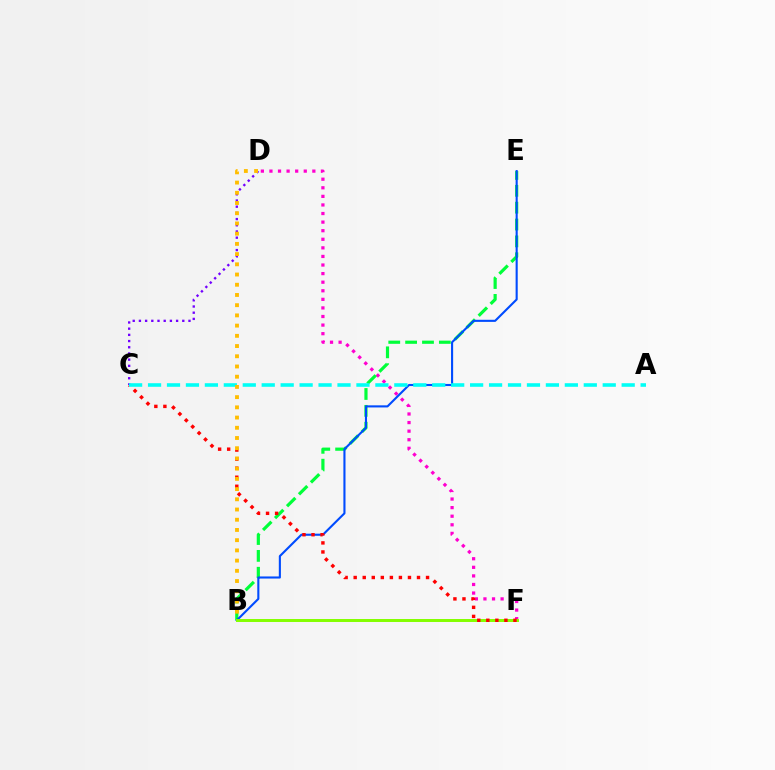{('D', 'F'): [{'color': '#ff00cf', 'line_style': 'dotted', 'thickness': 2.33}], ('B', 'E'): [{'color': '#00ff39', 'line_style': 'dashed', 'thickness': 2.29}, {'color': '#004bff', 'line_style': 'solid', 'thickness': 1.52}], ('C', 'D'): [{'color': '#7200ff', 'line_style': 'dotted', 'thickness': 1.68}], ('B', 'F'): [{'color': '#84ff00', 'line_style': 'solid', 'thickness': 2.14}], ('C', 'F'): [{'color': '#ff0000', 'line_style': 'dotted', 'thickness': 2.46}], ('A', 'C'): [{'color': '#00fff6', 'line_style': 'dashed', 'thickness': 2.57}], ('B', 'D'): [{'color': '#ffbd00', 'line_style': 'dotted', 'thickness': 2.78}]}